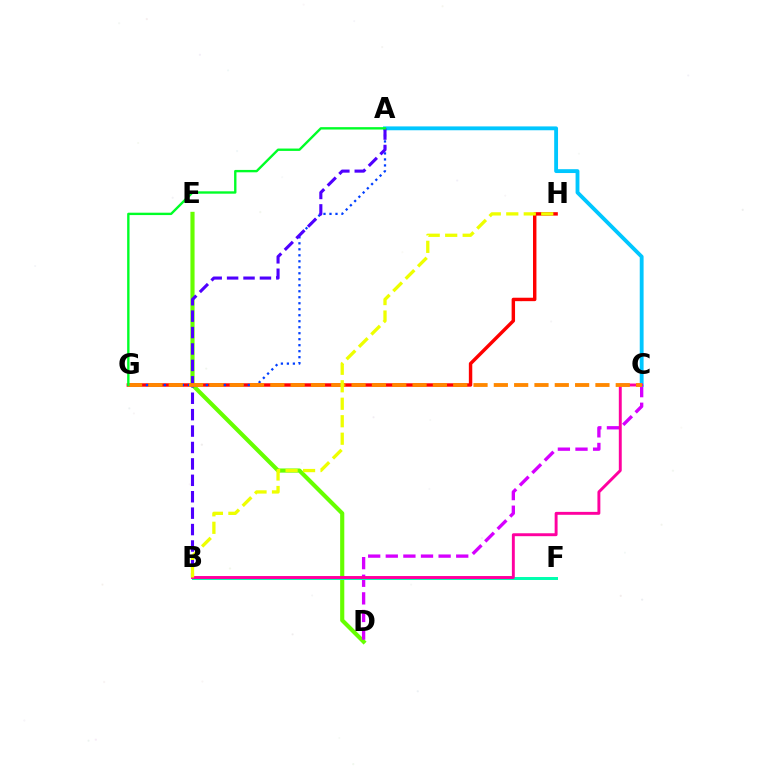{('D', 'E'): [{'color': '#66ff00', 'line_style': 'solid', 'thickness': 2.98}], ('G', 'H'): [{'color': '#ff0000', 'line_style': 'solid', 'thickness': 2.47}], ('C', 'D'): [{'color': '#d600ff', 'line_style': 'dashed', 'thickness': 2.39}], ('A', 'G'): [{'color': '#003fff', 'line_style': 'dotted', 'thickness': 1.63}, {'color': '#00ff27', 'line_style': 'solid', 'thickness': 1.71}], ('A', 'C'): [{'color': '#00c7ff', 'line_style': 'solid', 'thickness': 2.77}], ('A', 'B'): [{'color': '#4f00ff', 'line_style': 'dashed', 'thickness': 2.23}], ('B', 'F'): [{'color': '#00ffaf', 'line_style': 'solid', 'thickness': 2.14}], ('B', 'C'): [{'color': '#ff00a0', 'line_style': 'solid', 'thickness': 2.1}], ('C', 'G'): [{'color': '#ff8800', 'line_style': 'dashed', 'thickness': 2.76}], ('B', 'H'): [{'color': '#eeff00', 'line_style': 'dashed', 'thickness': 2.38}]}